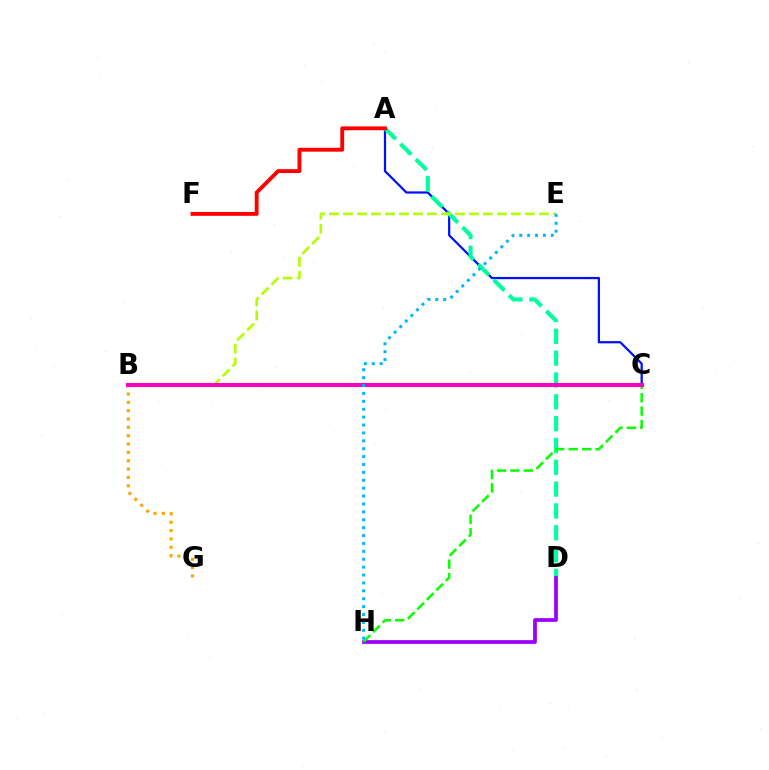{('A', 'C'): [{'color': '#0010ff', 'line_style': 'solid', 'thickness': 1.61}], ('A', 'D'): [{'color': '#00ff9d', 'line_style': 'dashed', 'thickness': 2.97}], ('B', 'E'): [{'color': '#b3ff00', 'line_style': 'dashed', 'thickness': 1.9}], ('D', 'H'): [{'color': '#9b00ff', 'line_style': 'solid', 'thickness': 2.68}], ('B', 'G'): [{'color': '#ffa500', 'line_style': 'dotted', 'thickness': 2.27}], ('A', 'F'): [{'color': '#ff0000', 'line_style': 'solid', 'thickness': 2.79}], ('C', 'H'): [{'color': '#08ff00', 'line_style': 'dashed', 'thickness': 1.82}], ('B', 'C'): [{'color': '#ff00bd', 'line_style': 'solid', 'thickness': 2.93}], ('E', 'H'): [{'color': '#00b5ff', 'line_style': 'dotted', 'thickness': 2.15}]}